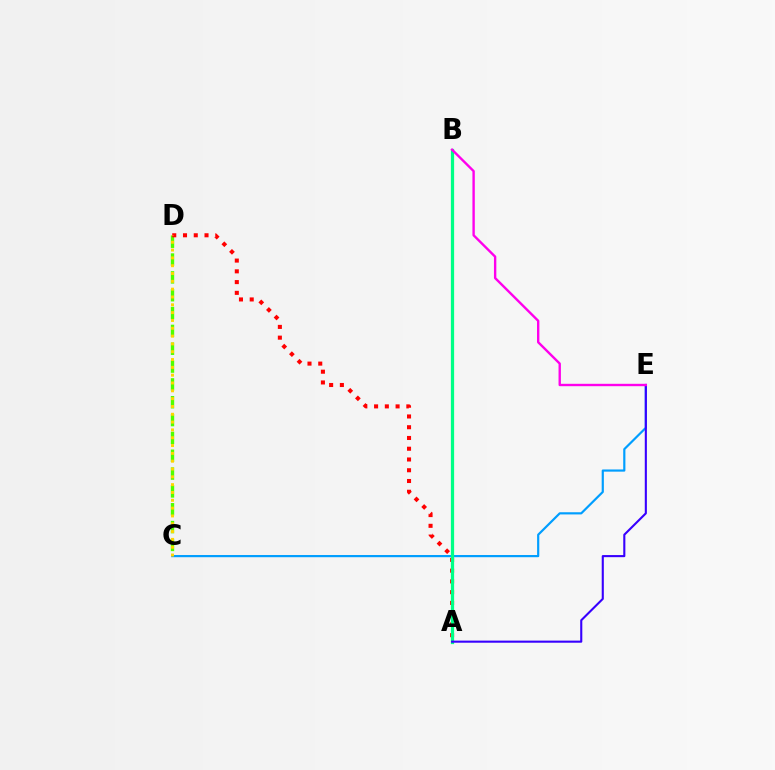{('C', 'D'): [{'color': '#4fff00', 'line_style': 'dashed', 'thickness': 2.42}, {'color': '#ffd500', 'line_style': 'dotted', 'thickness': 2.12}], ('C', 'E'): [{'color': '#009eff', 'line_style': 'solid', 'thickness': 1.57}], ('A', 'D'): [{'color': '#ff0000', 'line_style': 'dotted', 'thickness': 2.92}], ('A', 'B'): [{'color': '#00ff86', 'line_style': 'solid', 'thickness': 2.33}], ('A', 'E'): [{'color': '#3700ff', 'line_style': 'solid', 'thickness': 1.51}], ('B', 'E'): [{'color': '#ff00ed', 'line_style': 'solid', 'thickness': 1.72}]}